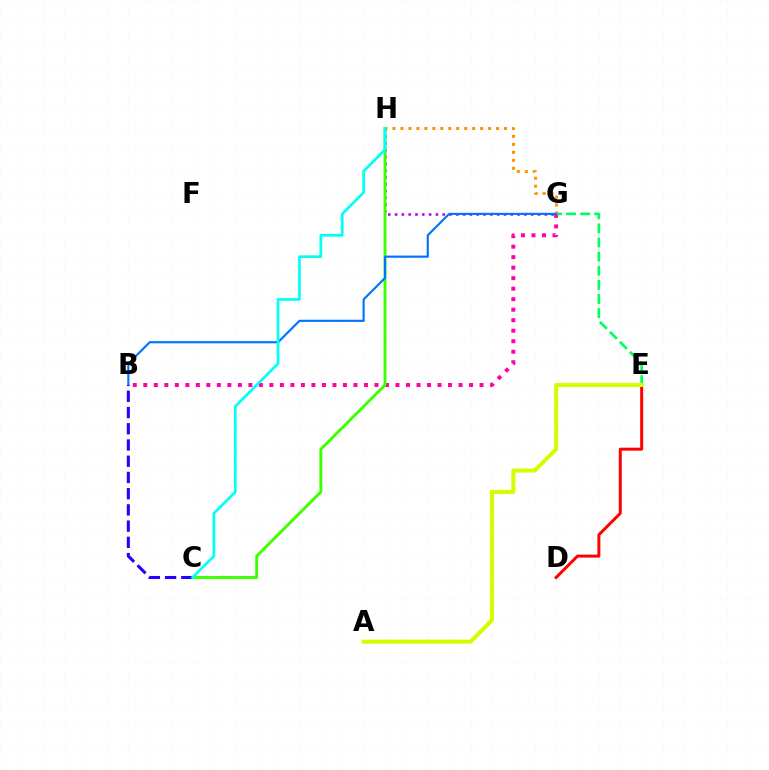{('B', 'G'): [{'color': '#ff00ac', 'line_style': 'dotted', 'thickness': 2.85}, {'color': '#0074ff', 'line_style': 'solid', 'thickness': 1.55}], ('E', 'G'): [{'color': '#00ff5c', 'line_style': 'dashed', 'thickness': 1.92}], ('G', 'H'): [{'color': '#b900ff', 'line_style': 'dotted', 'thickness': 1.85}, {'color': '#ff9400', 'line_style': 'dotted', 'thickness': 2.16}], ('C', 'H'): [{'color': '#3dff00', 'line_style': 'solid', 'thickness': 2.08}, {'color': '#00fff6', 'line_style': 'solid', 'thickness': 1.95}], ('B', 'C'): [{'color': '#2500ff', 'line_style': 'dashed', 'thickness': 2.2}], ('D', 'E'): [{'color': '#ff0000', 'line_style': 'solid', 'thickness': 2.14}], ('A', 'E'): [{'color': '#d1ff00', 'line_style': 'solid', 'thickness': 2.89}]}